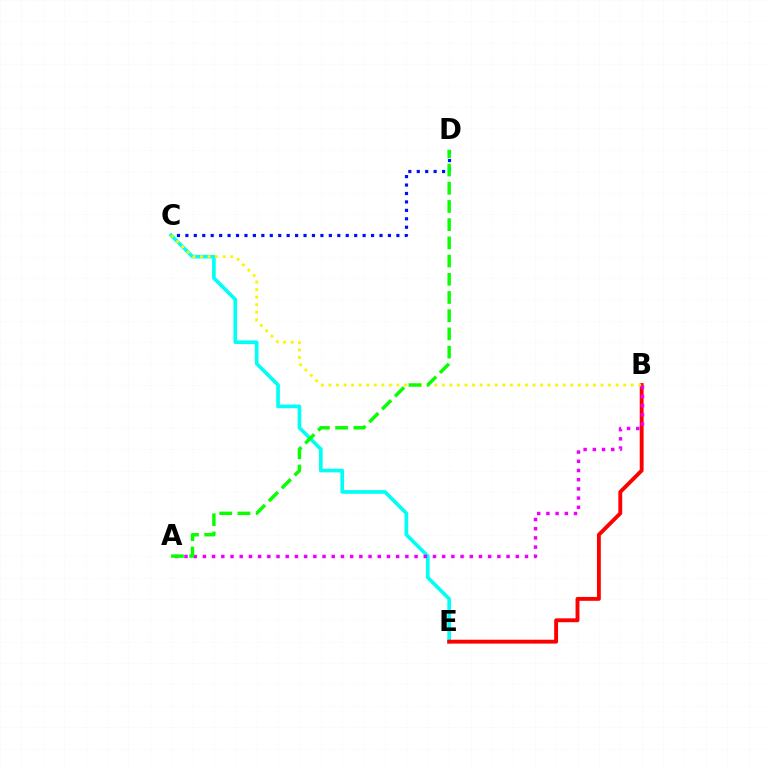{('C', 'E'): [{'color': '#00fff6', 'line_style': 'solid', 'thickness': 2.64}], ('B', 'E'): [{'color': '#ff0000', 'line_style': 'solid', 'thickness': 2.79}], ('B', 'C'): [{'color': '#fcf500', 'line_style': 'dotted', 'thickness': 2.05}], ('C', 'D'): [{'color': '#0010ff', 'line_style': 'dotted', 'thickness': 2.29}], ('A', 'B'): [{'color': '#ee00ff', 'line_style': 'dotted', 'thickness': 2.5}], ('A', 'D'): [{'color': '#08ff00', 'line_style': 'dashed', 'thickness': 2.47}]}